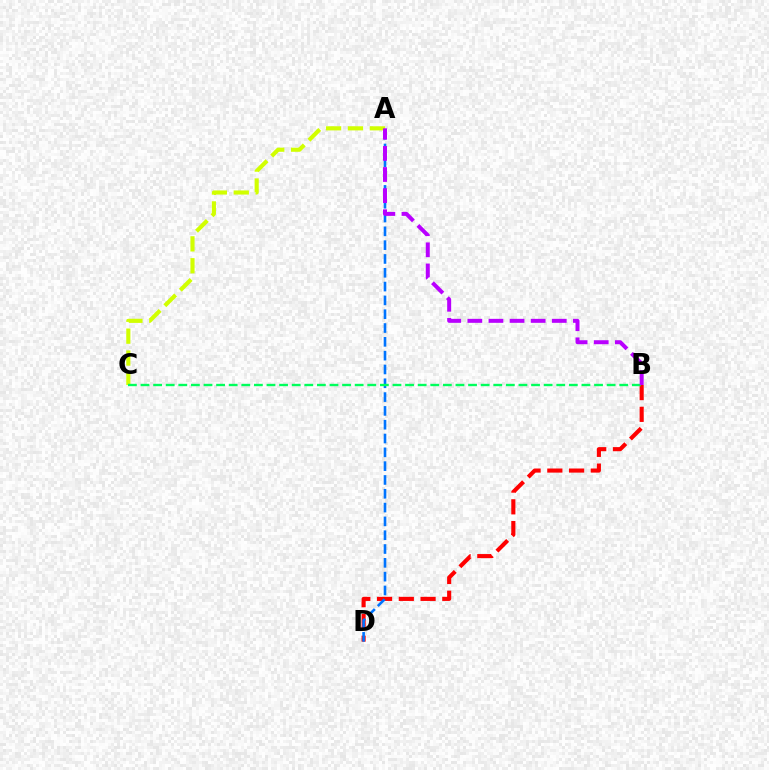{('A', 'C'): [{'color': '#d1ff00', 'line_style': 'dashed', 'thickness': 2.98}], ('B', 'D'): [{'color': '#ff0000', 'line_style': 'dashed', 'thickness': 2.95}], ('A', 'D'): [{'color': '#0074ff', 'line_style': 'dashed', 'thickness': 1.88}], ('B', 'C'): [{'color': '#00ff5c', 'line_style': 'dashed', 'thickness': 1.71}], ('A', 'B'): [{'color': '#b900ff', 'line_style': 'dashed', 'thickness': 2.87}]}